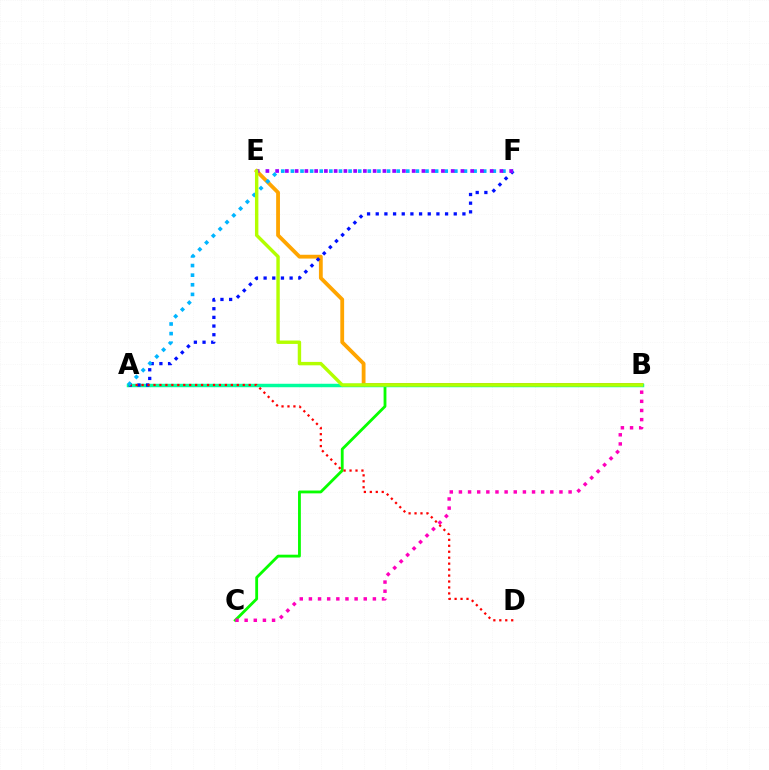{('B', 'C'): [{'color': '#08ff00', 'line_style': 'solid', 'thickness': 2.03}, {'color': '#ff00bd', 'line_style': 'dotted', 'thickness': 2.48}], ('B', 'E'): [{'color': '#ffa500', 'line_style': 'solid', 'thickness': 2.74}, {'color': '#b3ff00', 'line_style': 'solid', 'thickness': 2.46}], ('A', 'B'): [{'color': '#00ff9d', 'line_style': 'solid', 'thickness': 2.49}], ('A', 'F'): [{'color': '#0010ff', 'line_style': 'dotted', 'thickness': 2.36}, {'color': '#00b5ff', 'line_style': 'dotted', 'thickness': 2.61}], ('A', 'D'): [{'color': '#ff0000', 'line_style': 'dotted', 'thickness': 1.62}], ('E', 'F'): [{'color': '#9b00ff', 'line_style': 'dotted', 'thickness': 2.65}]}